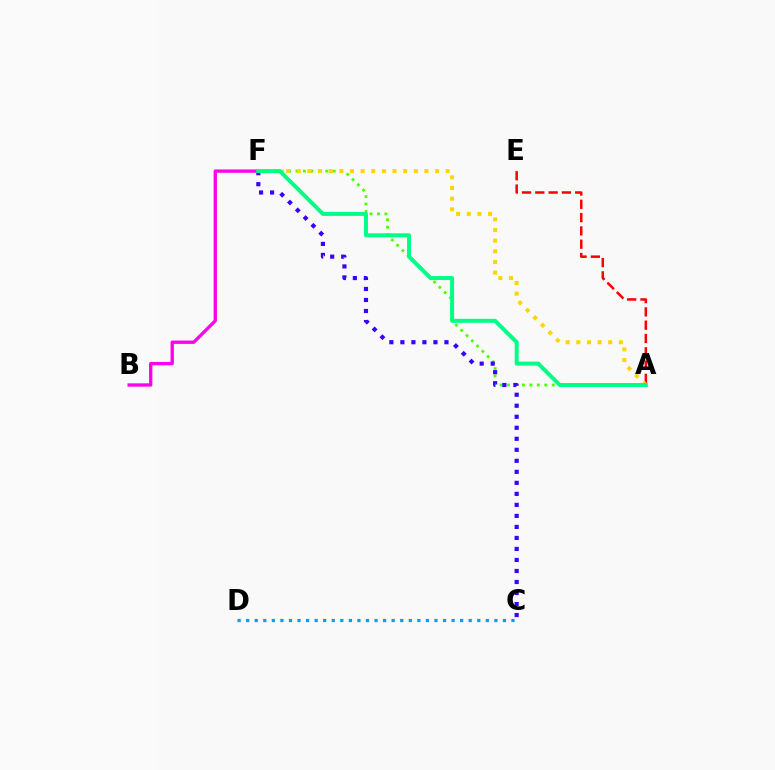{('A', 'F'): [{'color': '#4fff00', 'line_style': 'dotted', 'thickness': 2.02}, {'color': '#ffd500', 'line_style': 'dotted', 'thickness': 2.89}, {'color': '#00ff86', 'line_style': 'solid', 'thickness': 2.87}], ('C', 'D'): [{'color': '#009eff', 'line_style': 'dotted', 'thickness': 2.33}], ('A', 'E'): [{'color': '#ff0000', 'line_style': 'dashed', 'thickness': 1.81}], ('C', 'F'): [{'color': '#3700ff', 'line_style': 'dotted', 'thickness': 2.99}], ('B', 'F'): [{'color': '#ff00ed', 'line_style': 'solid', 'thickness': 2.4}]}